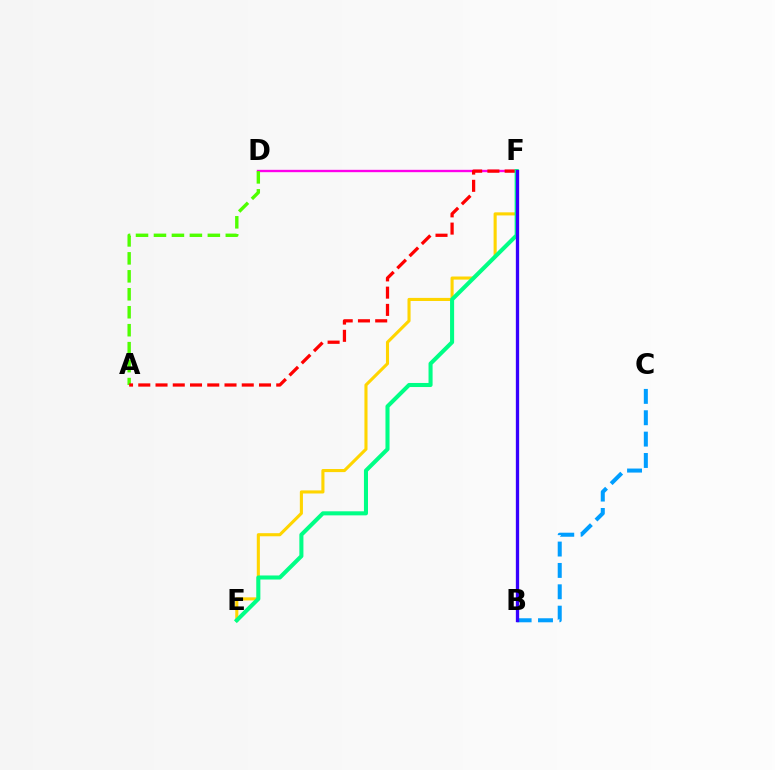{('E', 'F'): [{'color': '#ffd500', 'line_style': 'solid', 'thickness': 2.23}, {'color': '#00ff86', 'line_style': 'solid', 'thickness': 2.92}], ('D', 'F'): [{'color': '#ff00ed', 'line_style': 'solid', 'thickness': 1.7}], ('A', 'D'): [{'color': '#4fff00', 'line_style': 'dashed', 'thickness': 2.44}], ('B', 'C'): [{'color': '#009eff', 'line_style': 'dashed', 'thickness': 2.9}], ('A', 'F'): [{'color': '#ff0000', 'line_style': 'dashed', 'thickness': 2.34}], ('B', 'F'): [{'color': '#3700ff', 'line_style': 'solid', 'thickness': 2.38}]}